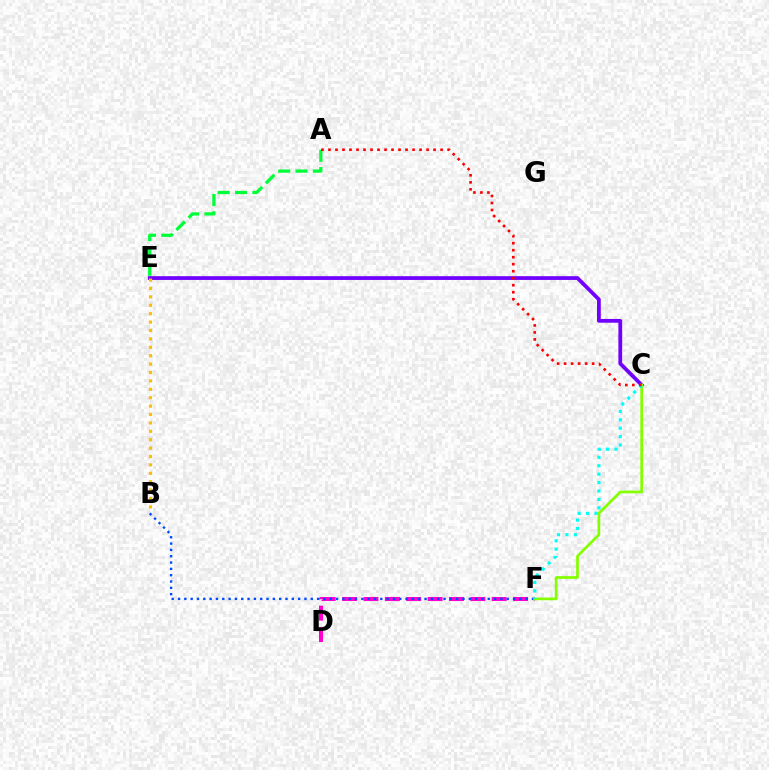{('C', 'E'): [{'color': '#7200ff', 'line_style': 'solid', 'thickness': 2.72}], ('D', 'F'): [{'color': '#ff00cf', 'line_style': 'dashed', 'thickness': 2.9}], ('B', 'F'): [{'color': '#004bff', 'line_style': 'dotted', 'thickness': 1.72}], ('B', 'E'): [{'color': '#ffbd00', 'line_style': 'dotted', 'thickness': 2.28}], ('C', 'F'): [{'color': '#84ff00', 'line_style': 'solid', 'thickness': 1.96}, {'color': '#00fff6', 'line_style': 'dotted', 'thickness': 2.29}], ('A', 'E'): [{'color': '#00ff39', 'line_style': 'dashed', 'thickness': 2.35}], ('A', 'C'): [{'color': '#ff0000', 'line_style': 'dotted', 'thickness': 1.9}]}